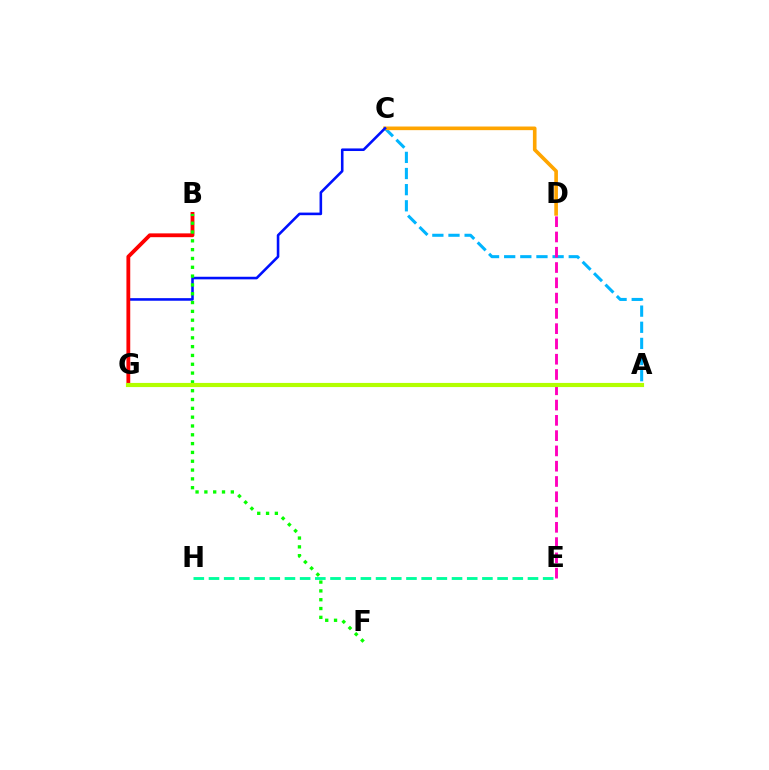{('A', 'C'): [{'color': '#00b5ff', 'line_style': 'dashed', 'thickness': 2.19}], ('A', 'G'): [{'color': '#9b00ff', 'line_style': 'dashed', 'thickness': 2.79}, {'color': '#b3ff00', 'line_style': 'solid', 'thickness': 2.98}], ('C', 'D'): [{'color': '#ffa500', 'line_style': 'solid', 'thickness': 2.62}], ('C', 'G'): [{'color': '#0010ff', 'line_style': 'solid', 'thickness': 1.86}], ('B', 'G'): [{'color': '#ff0000', 'line_style': 'solid', 'thickness': 2.74}], ('D', 'E'): [{'color': '#ff00bd', 'line_style': 'dashed', 'thickness': 2.08}], ('E', 'H'): [{'color': '#00ff9d', 'line_style': 'dashed', 'thickness': 2.06}], ('B', 'F'): [{'color': '#08ff00', 'line_style': 'dotted', 'thickness': 2.4}]}